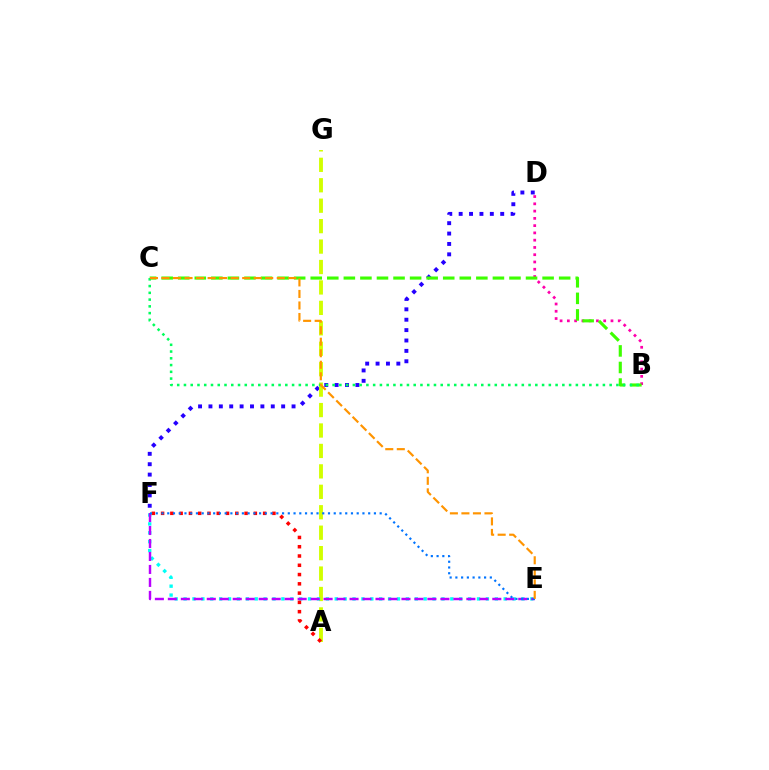{('D', 'F'): [{'color': '#2500ff', 'line_style': 'dotted', 'thickness': 2.82}], ('B', 'D'): [{'color': '#ff00ac', 'line_style': 'dotted', 'thickness': 1.98}], ('A', 'G'): [{'color': '#d1ff00', 'line_style': 'dashed', 'thickness': 2.78}], ('E', 'F'): [{'color': '#00fff6', 'line_style': 'dotted', 'thickness': 2.42}, {'color': '#b900ff', 'line_style': 'dashed', 'thickness': 1.76}, {'color': '#0074ff', 'line_style': 'dotted', 'thickness': 1.56}], ('A', 'F'): [{'color': '#ff0000', 'line_style': 'dotted', 'thickness': 2.52}], ('B', 'C'): [{'color': '#3dff00', 'line_style': 'dashed', 'thickness': 2.25}, {'color': '#00ff5c', 'line_style': 'dotted', 'thickness': 1.84}], ('C', 'E'): [{'color': '#ff9400', 'line_style': 'dashed', 'thickness': 1.57}]}